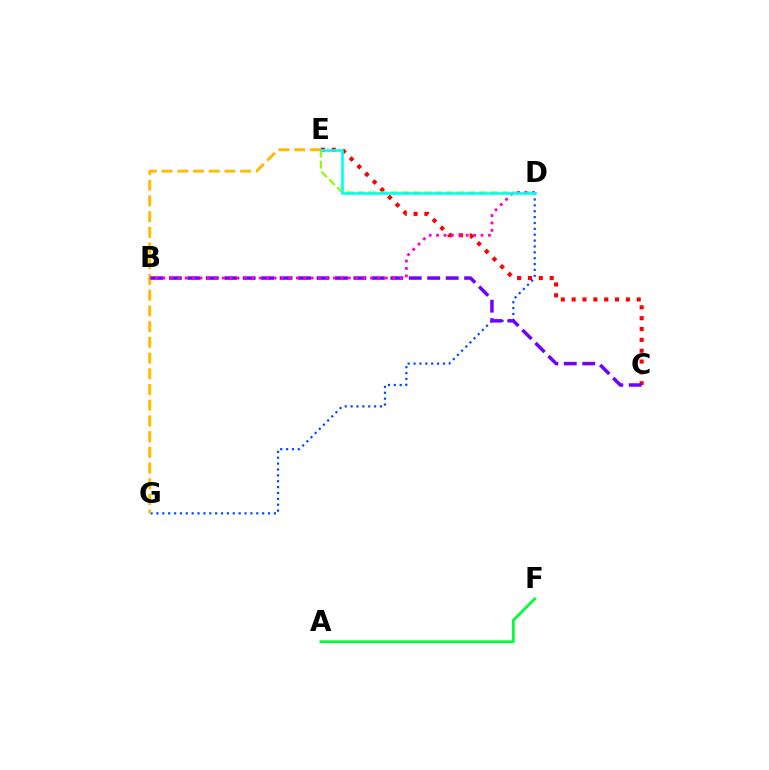{('D', 'G'): [{'color': '#004bff', 'line_style': 'dotted', 'thickness': 1.6}], ('E', 'G'): [{'color': '#ffbd00', 'line_style': 'dashed', 'thickness': 2.13}], ('C', 'E'): [{'color': '#ff0000', 'line_style': 'dotted', 'thickness': 2.95}], ('B', 'C'): [{'color': '#7200ff', 'line_style': 'dashed', 'thickness': 2.51}], ('A', 'F'): [{'color': '#00ff39', 'line_style': 'solid', 'thickness': 2.01}], ('D', 'E'): [{'color': '#84ff00', 'line_style': 'dashed', 'thickness': 1.51}, {'color': '#00fff6', 'line_style': 'solid', 'thickness': 1.91}], ('B', 'D'): [{'color': '#ff00cf', 'line_style': 'dotted', 'thickness': 2.01}]}